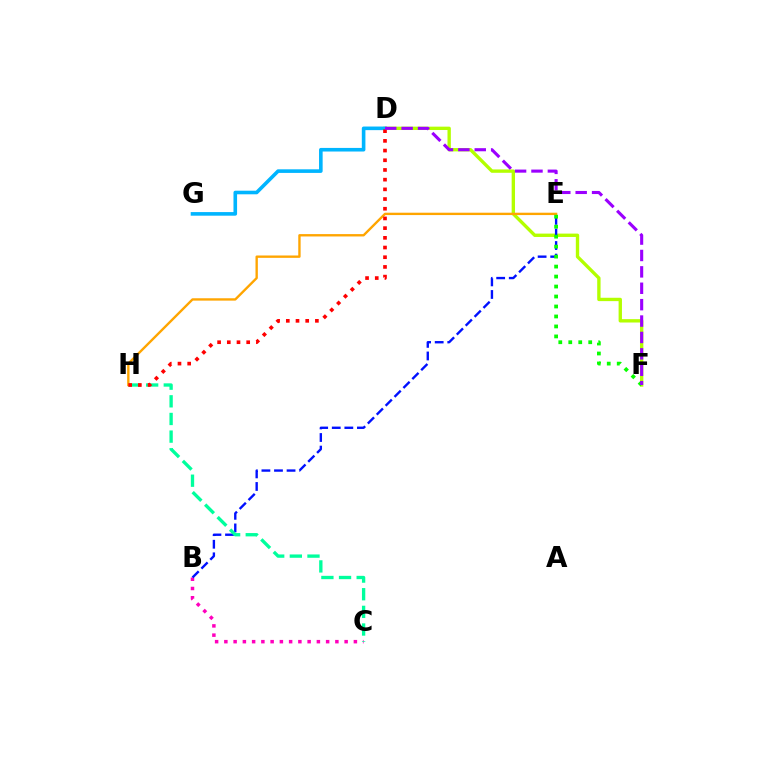{('D', 'F'): [{'color': '#b3ff00', 'line_style': 'solid', 'thickness': 2.42}, {'color': '#9b00ff', 'line_style': 'dashed', 'thickness': 2.23}], ('B', 'C'): [{'color': '#ff00bd', 'line_style': 'dotted', 'thickness': 2.51}], ('B', 'E'): [{'color': '#0010ff', 'line_style': 'dashed', 'thickness': 1.71}], ('C', 'H'): [{'color': '#00ff9d', 'line_style': 'dashed', 'thickness': 2.4}], ('E', 'H'): [{'color': '#ffa500', 'line_style': 'solid', 'thickness': 1.7}], ('E', 'F'): [{'color': '#08ff00', 'line_style': 'dotted', 'thickness': 2.71}], ('D', 'G'): [{'color': '#00b5ff', 'line_style': 'solid', 'thickness': 2.6}], ('D', 'H'): [{'color': '#ff0000', 'line_style': 'dotted', 'thickness': 2.63}]}